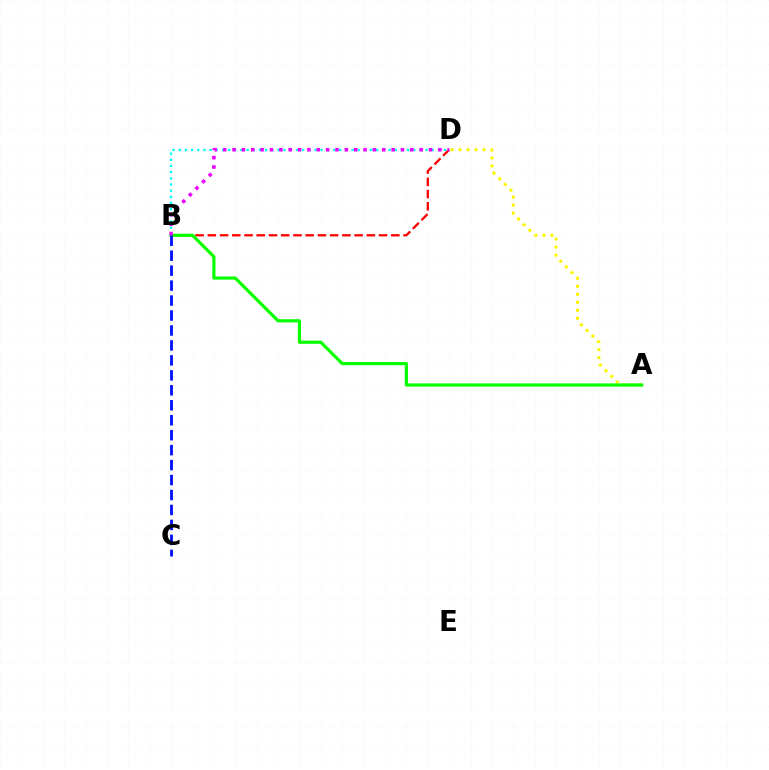{('B', 'D'): [{'color': '#00fff6', 'line_style': 'dotted', 'thickness': 1.68}, {'color': '#ff0000', 'line_style': 'dashed', 'thickness': 1.66}, {'color': '#ee00ff', 'line_style': 'dotted', 'thickness': 2.54}], ('A', 'D'): [{'color': '#fcf500', 'line_style': 'dotted', 'thickness': 2.18}], ('A', 'B'): [{'color': '#08ff00', 'line_style': 'solid', 'thickness': 2.3}], ('B', 'C'): [{'color': '#0010ff', 'line_style': 'dashed', 'thickness': 2.03}]}